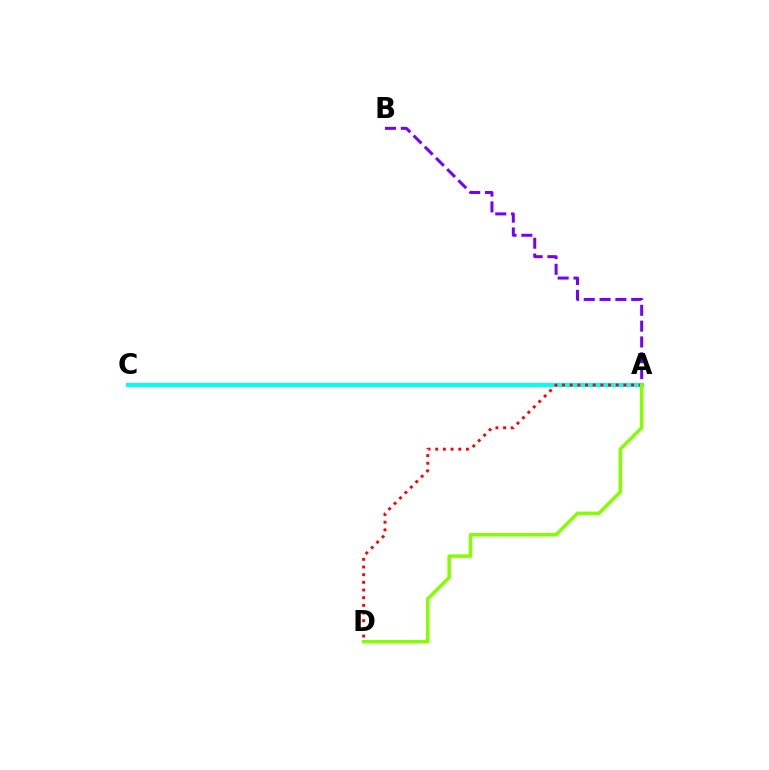{('A', 'C'): [{'color': '#00fff6', 'line_style': 'solid', 'thickness': 2.91}], ('A', 'D'): [{'color': '#ff0000', 'line_style': 'dotted', 'thickness': 2.08}, {'color': '#84ff00', 'line_style': 'solid', 'thickness': 2.5}], ('A', 'B'): [{'color': '#7200ff', 'line_style': 'dashed', 'thickness': 2.15}]}